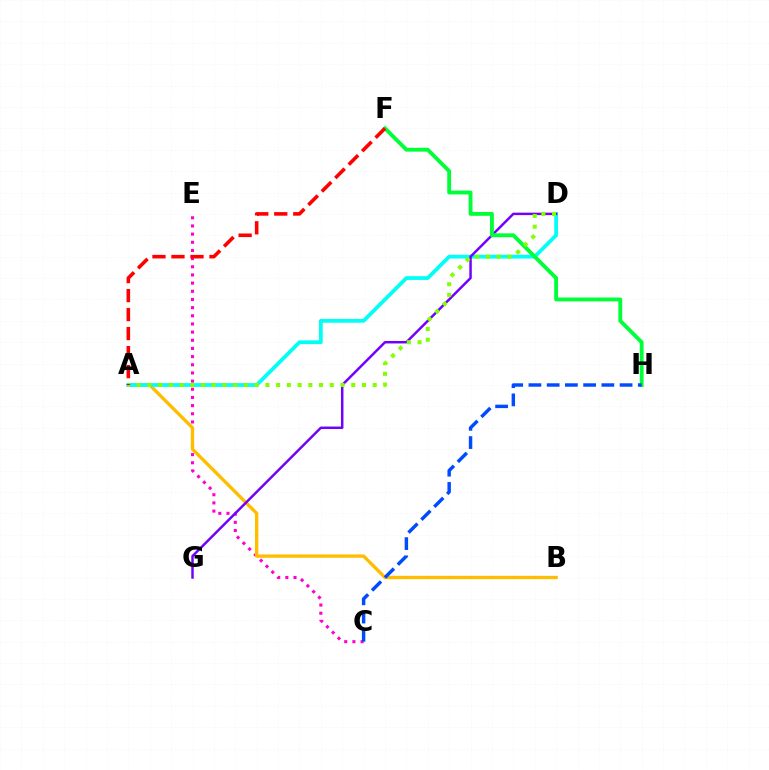{('C', 'E'): [{'color': '#ff00cf', 'line_style': 'dotted', 'thickness': 2.22}], ('A', 'B'): [{'color': '#ffbd00', 'line_style': 'solid', 'thickness': 2.4}], ('A', 'D'): [{'color': '#00fff6', 'line_style': 'solid', 'thickness': 2.72}, {'color': '#84ff00', 'line_style': 'dotted', 'thickness': 2.91}], ('D', 'G'): [{'color': '#7200ff', 'line_style': 'solid', 'thickness': 1.78}], ('F', 'H'): [{'color': '#00ff39', 'line_style': 'solid', 'thickness': 2.78}], ('A', 'F'): [{'color': '#ff0000', 'line_style': 'dashed', 'thickness': 2.58}], ('C', 'H'): [{'color': '#004bff', 'line_style': 'dashed', 'thickness': 2.48}]}